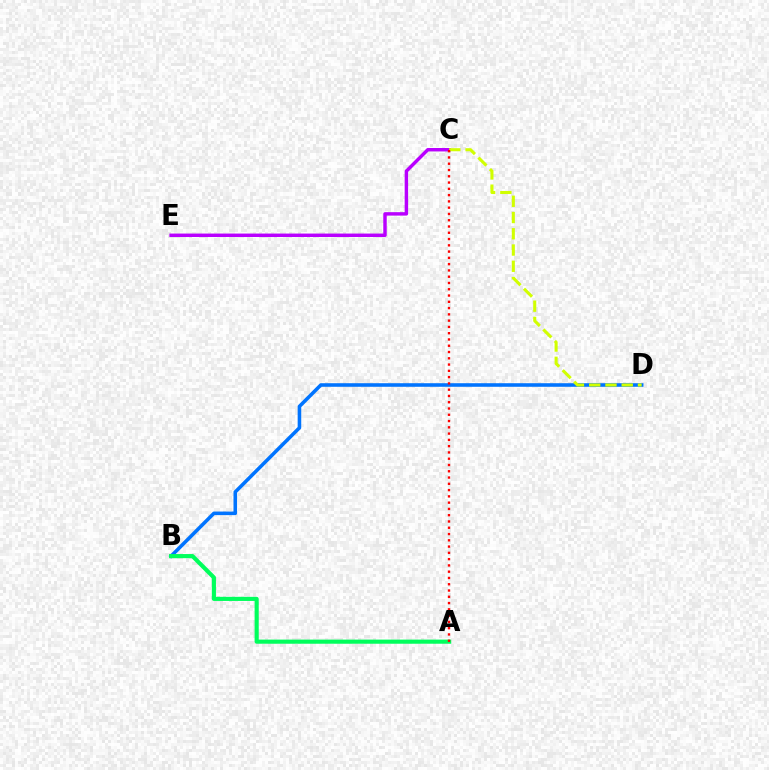{('C', 'E'): [{'color': '#b900ff', 'line_style': 'solid', 'thickness': 2.48}], ('B', 'D'): [{'color': '#0074ff', 'line_style': 'solid', 'thickness': 2.57}], ('A', 'B'): [{'color': '#00ff5c', 'line_style': 'solid', 'thickness': 2.97}], ('C', 'D'): [{'color': '#d1ff00', 'line_style': 'dashed', 'thickness': 2.21}], ('A', 'C'): [{'color': '#ff0000', 'line_style': 'dotted', 'thickness': 1.71}]}